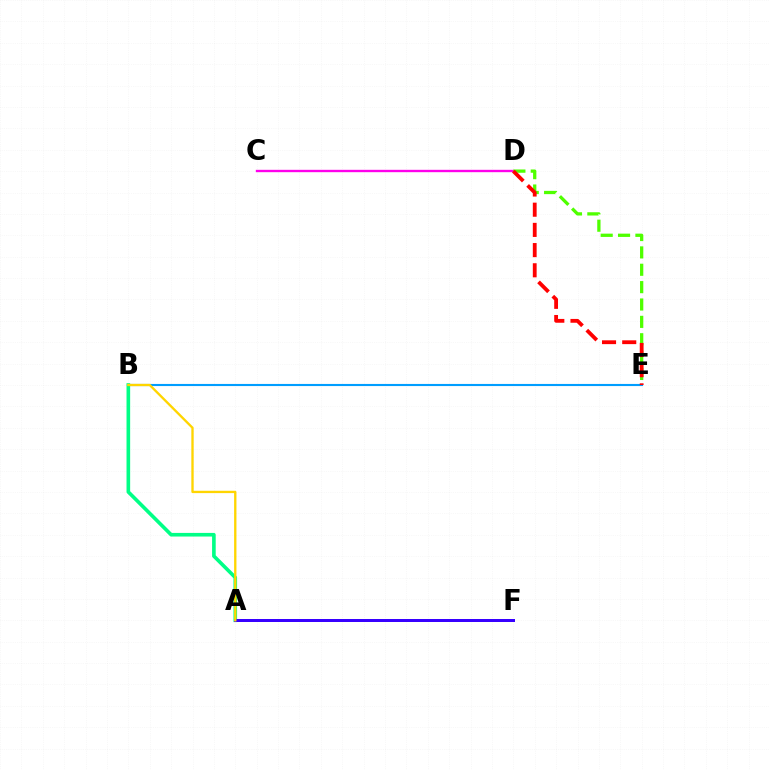{('B', 'E'): [{'color': '#009eff', 'line_style': 'solid', 'thickness': 1.53}], ('C', 'D'): [{'color': '#ff00ed', 'line_style': 'solid', 'thickness': 1.7}], ('D', 'E'): [{'color': '#4fff00', 'line_style': 'dashed', 'thickness': 2.36}, {'color': '#ff0000', 'line_style': 'dashed', 'thickness': 2.74}], ('A', 'B'): [{'color': '#00ff86', 'line_style': 'solid', 'thickness': 2.61}, {'color': '#ffd500', 'line_style': 'solid', 'thickness': 1.68}], ('A', 'F'): [{'color': '#3700ff', 'line_style': 'solid', 'thickness': 2.15}]}